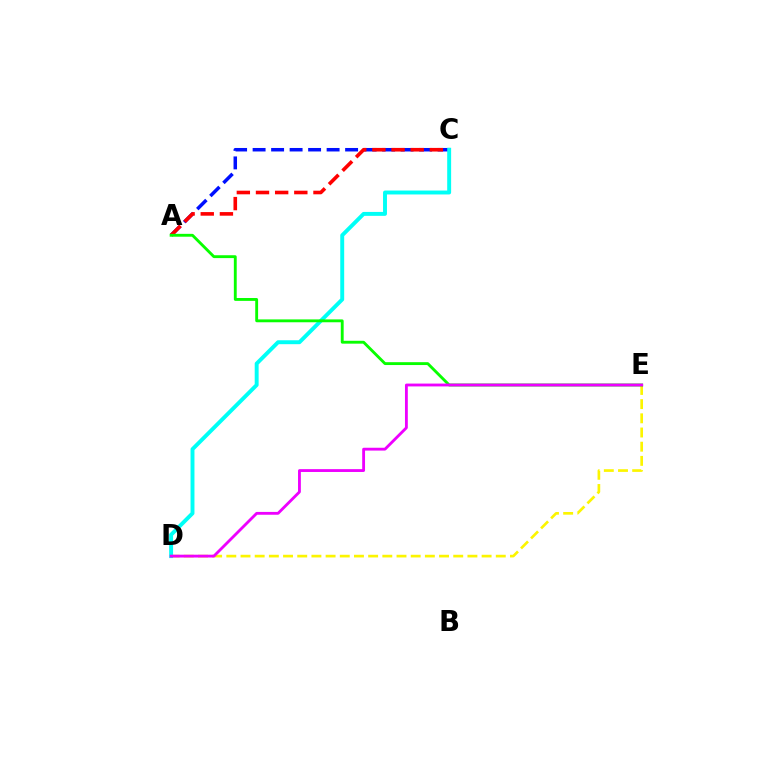{('A', 'C'): [{'color': '#0010ff', 'line_style': 'dashed', 'thickness': 2.51}, {'color': '#ff0000', 'line_style': 'dashed', 'thickness': 2.6}], ('D', 'E'): [{'color': '#fcf500', 'line_style': 'dashed', 'thickness': 1.93}, {'color': '#ee00ff', 'line_style': 'solid', 'thickness': 2.04}], ('C', 'D'): [{'color': '#00fff6', 'line_style': 'solid', 'thickness': 2.83}], ('A', 'E'): [{'color': '#08ff00', 'line_style': 'solid', 'thickness': 2.06}]}